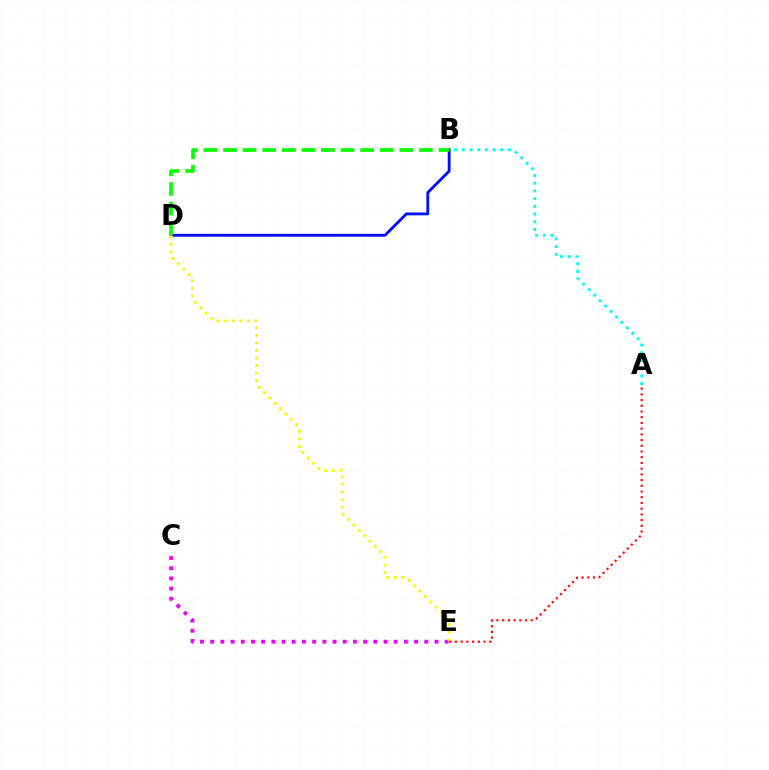{('B', 'D'): [{'color': '#0010ff', 'line_style': 'solid', 'thickness': 2.05}, {'color': '#08ff00', 'line_style': 'dashed', 'thickness': 2.66}], ('C', 'E'): [{'color': '#ee00ff', 'line_style': 'dotted', 'thickness': 2.77}], ('D', 'E'): [{'color': '#fcf500', 'line_style': 'dotted', 'thickness': 2.06}], ('A', 'B'): [{'color': '#00fff6', 'line_style': 'dotted', 'thickness': 2.09}], ('A', 'E'): [{'color': '#ff0000', 'line_style': 'dotted', 'thickness': 1.55}]}